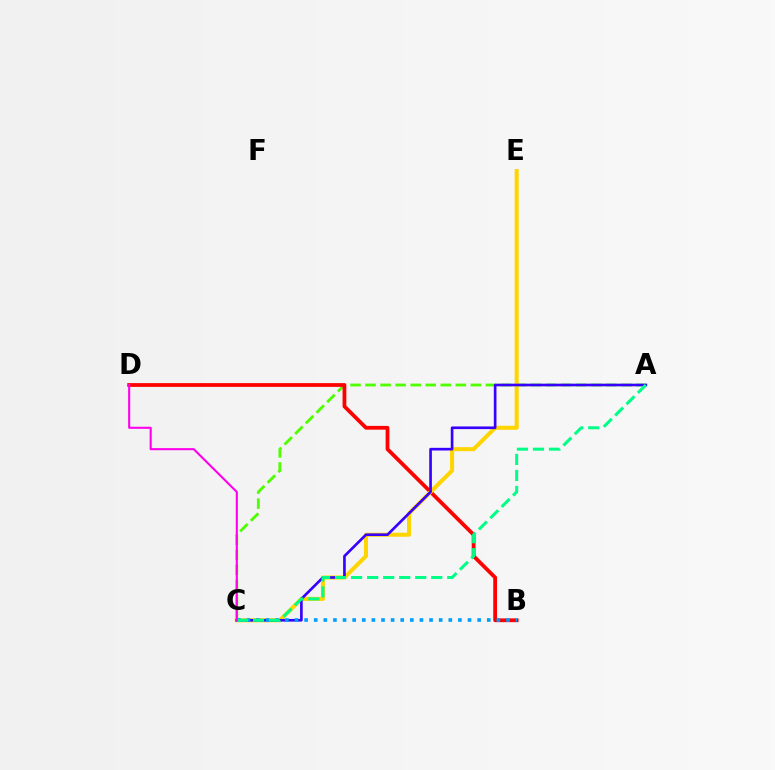{('A', 'C'): [{'color': '#4fff00', 'line_style': 'dashed', 'thickness': 2.04}, {'color': '#3700ff', 'line_style': 'solid', 'thickness': 1.91}, {'color': '#00ff86', 'line_style': 'dashed', 'thickness': 2.18}], ('B', 'D'): [{'color': '#ff0000', 'line_style': 'solid', 'thickness': 2.72}], ('C', 'E'): [{'color': '#ffd500', 'line_style': 'solid', 'thickness': 2.9}], ('B', 'C'): [{'color': '#009eff', 'line_style': 'dotted', 'thickness': 2.61}], ('C', 'D'): [{'color': '#ff00ed', 'line_style': 'solid', 'thickness': 1.5}]}